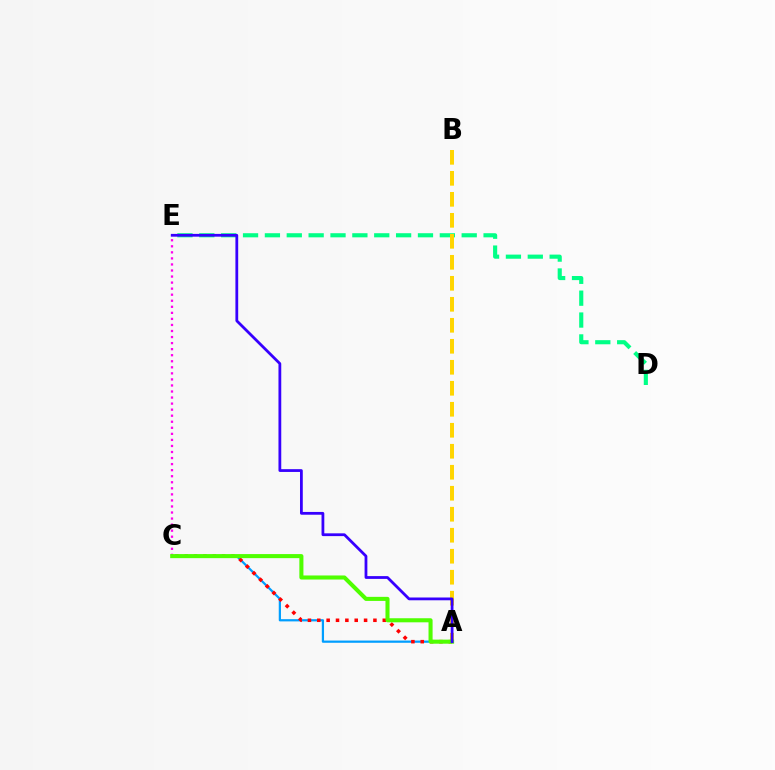{('D', 'E'): [{'color': '#00ff86', 'line_style': 'dashed', 'thickness': 2.97}], ('C', 'E'): [{'color': '#ff00ed', 'line_style': 'dotted', 'thickness': 1.64}], ('A', 'B'): [{'color': '#ffd500', 'line_style': 'dashed', 'thickness': 2.85}], ('A', 'C'): [{'color': '#009eff', 'line_style': 'solid', 'thickness': 1.61}, {'color': '#ff0000', 'line_style': 'dotted', 'thickness': 2.54}, {'color': '#4fff00', 'line_style': 'solid', 'thickness': 2.93}], ('A', 'E'): [{'color': '#3700ff', 'line_style': 'solid', 'thickness': 2.0}]}